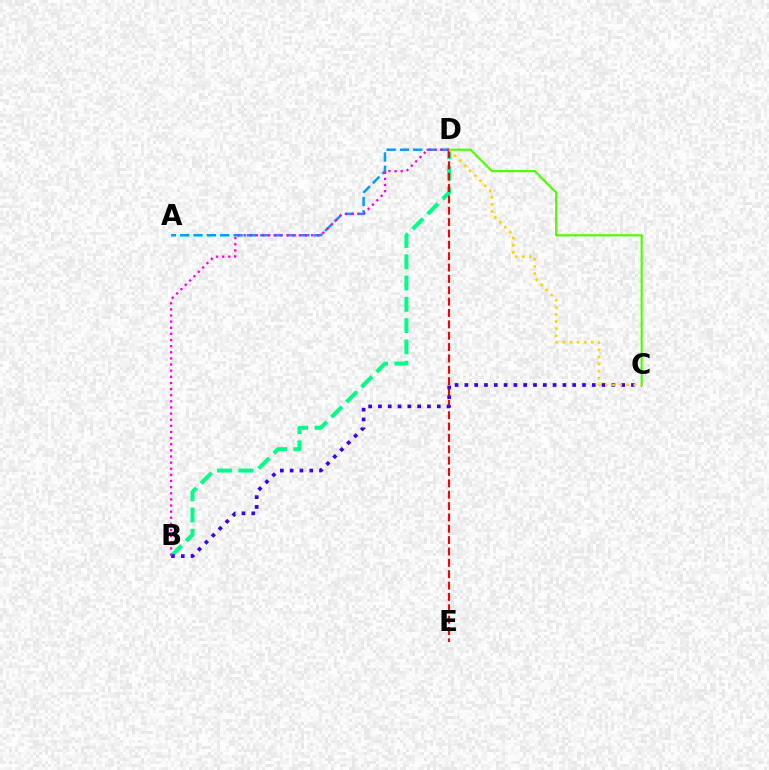{('B', 'D'): [{'color': '#00ff86', 'line_style': 'dashed', 'thickness': 2.89}, {'color': '#ff00ed', 'line_style': 'dotted', 'thickness': 1.67}], ('A', 'D'): [{'color': '#009eff', 'line_style': 'dashed', 'thickness': 1.81}], ('D', 'E'): [{'color': '#ff0000', 'line_style': 'dashed', 'thickness': 1.54}], ('B', 'C'): [{'color': '#3700ff', 'line_style': 'dotted', 'thickness': 2.66}], ('C', 'D'): [{'color': '#4fff00', 'line_style': 'solid', 'thickness': 1.56}, {'color': '#ffd500', 'line_style': 'dotted', 'thickness': 1.93}]}